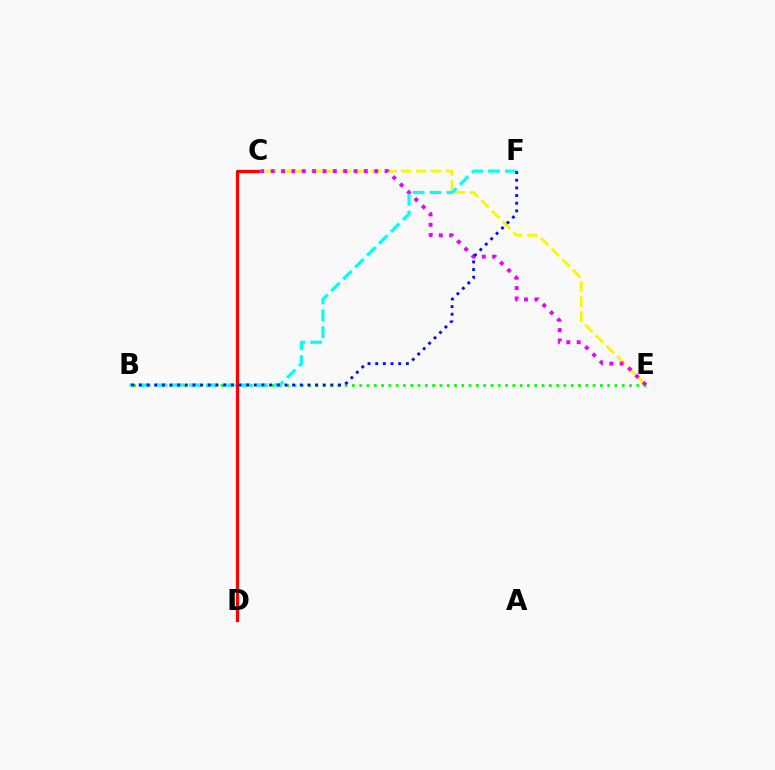{('C', 'E'): [{'color': '#fcf500', 'line_style': 'dashed', 'thickness': 2.04}, {'color': '#ee00ff', 'line_style': 'dotted', 'thickness': 2.81}], ('B', 'E'): [{'color': '#08ff00', 'line_style': 'dotted', 'thickness': 1.98}], ('B', 'F'): [{'color': '#00fff6', 'line_style': 'dashed', 'thickness': 2.29}, {'color': '#0010ff', 'line_style': 'dotted', 'thickness': 2.08}], ('C', 'D'): [{'color': '#ff0000', 'line_style': 'solid', 'thickness': 2.34}]}